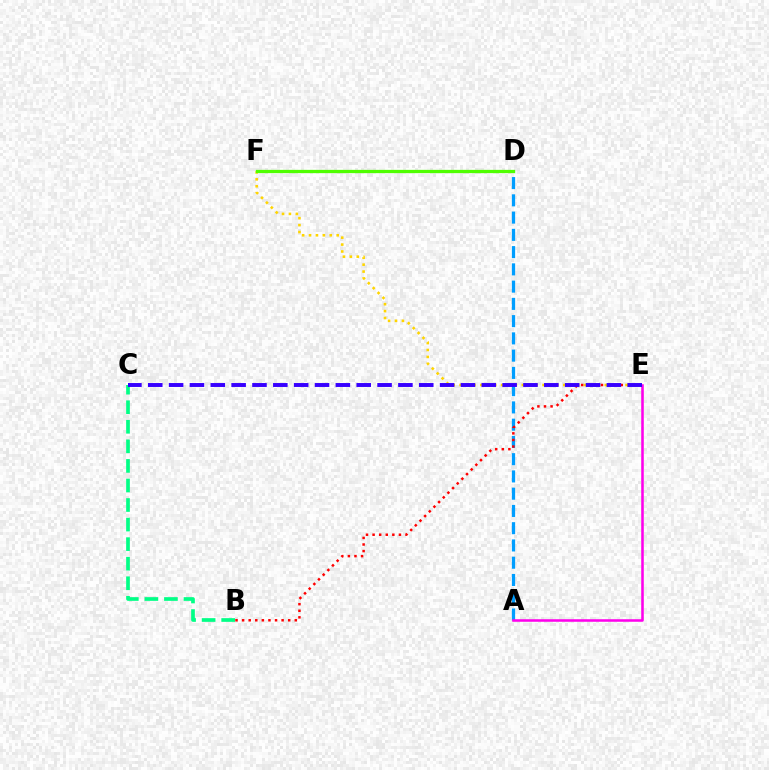{('A', 'D'): [{'color': '#009eff', 'line_style': 'dashed', 'thickness': 2.34}], ('A', 'E'): [{'color': '#ff00ed', 'line_style': 'solid', 'thickness': 1.83}], ('B', 'C'): [{'color': '#00ff86', 'line_style': 'dashed', 'thickness': 2.66}], ('B', 'E'): [{'color': '#ff0000', 'line_style': 'dotted', 'thickness': 1.79}], ('E', 'F'): [{'color': '#ffd500', 'line_style': 'dotted', 'thickness': 1.88}], ('C', 'E'): [{'color': '#3700ff', 'line_style': 'dashed', 'thickness': 2.83}], ('D', 'F'): [{'color': '#4fff00', 'line_style': 'solid', 'thickness': 2.36}]}